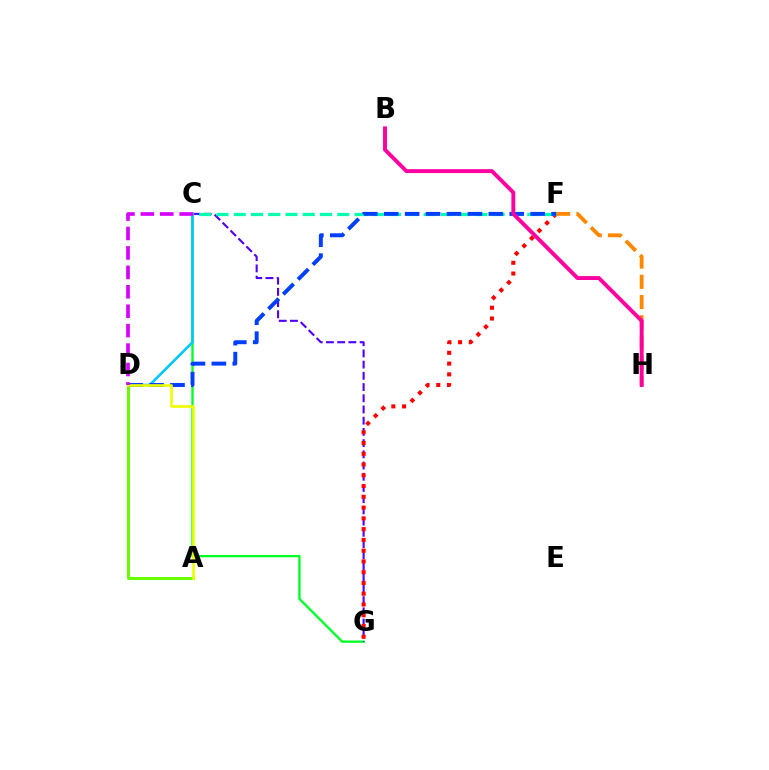{('C', 'G'): [{'color': '#00ff27', 'line_style': 'solid', 'thickness': 1.69}, {'color': '#4f00ff', 'line_style': 'dashed', 'thickness': 1.52}], ('A', 'D'): [{'color': '#66ff00', 'line_style': 'solid', 'thickness': 2.14}, {'color': '#eeff00', 'line_style': 'solid', 'thickness': 1.9}], ('F', 'G'): [{'color': '#ff0000', 'line_style': 'dotted', 'thickness': 2.92}], ('C', 'F'): [{'color': '#00ffaf', 'line_style': 'dashed', 'thickness': 2.35}], ('F', 'H'): [{'color': '#ff8800', 'line_style': 'dashed', 'thickness': 2.75}], ('C', 'D'): [{'color': '#00c7ff', 'line_style': 'solid', 'thickness': 1.88}, {'color': '#d600ff', 'line_style': 'dashed', 'thickness': 2.64}], ('D', 'F'): [{'color': '#003fff', 'line_style': 'dashed', 'thickness': 2.84}], ('B', 'H'): [{'color': '#ff00a0', 'line_style': 'solid', 'thickness': 2.81}]}